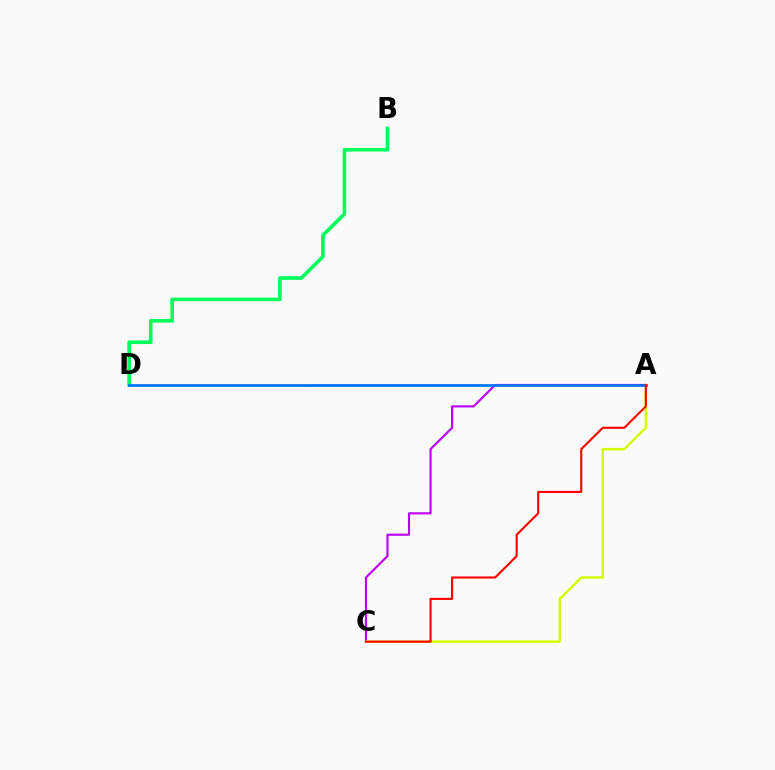{('B', 'D'): [{'color': '#00ff5c', 'line_style': 'solid', 'thickness': 2.61}], ('A', 'C'): [{'color': '#b900ff', 'line_style': 'solid', 'thickness': 1.56}, {'color': '#d1ff00', 'line_style': 'solid', 'thickness': 1.77}, {'color': '#ff0000', 'line_style': 'solid', 'thickness': 1.53}], ('A', 'D'): [{'color': '#0074ff', 'line_style': 'solid', 'thickness': 1.96}]}